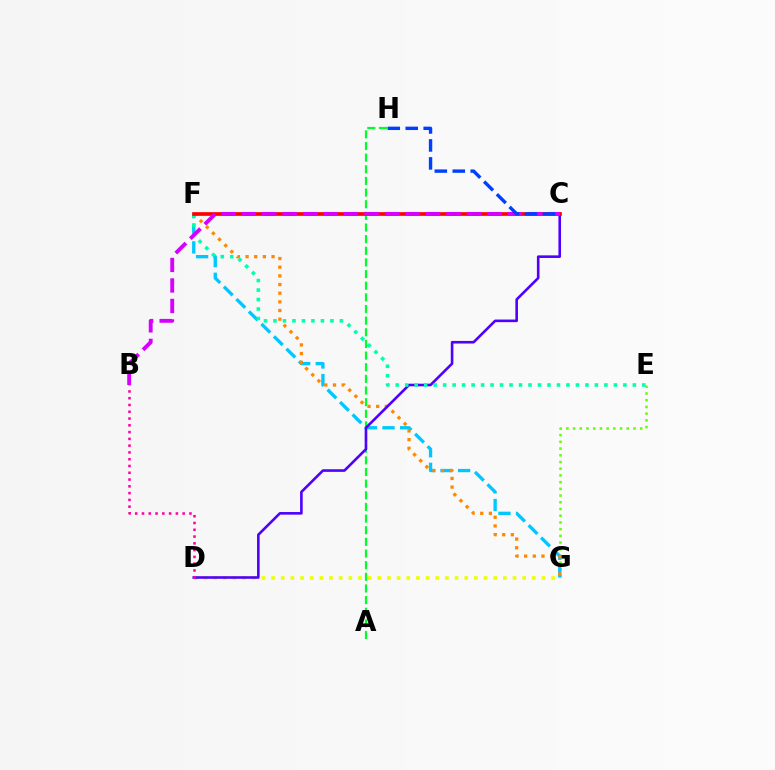{('E', 'G'): [{'color': '#66ff00', 'line_style': 'dotted', 'thickness': 1.83}], ('D', 'G'): [{'color': '#eeff00', 'line_style': 'dotted', 'thickness': 2.62}], ('F', 'G'): [{'color': '#00c7ff', 'line_style': 'dashed', 'thickness': 2.4}, {'color': '#ff8800', 'line_style': 'dotted', 'thickness': 2.35}], ('A', 'H'): [{'color': '#00ff27', 'line_style': 'dashed', 'thickness': 1.58}], ('C', 'D'): [{'color': '#4f00ff', 'line_style': 'solid', 'thickness': 1.87}], ('E', 'F'): [{'color': '#00ffaf', 'line_style': 'dotted', 'thickness': 2.58}], ('B', 'D'): [{'color': '#ff00a0', 'line_style': 'dotted', 'thickness': 1.84}], ('C', 'F'): [{'color': '#ff0000', 'line_style': 'solid', 'thickness': 2.65}], ('B', 'C'): [{'color': '#d600ff', 'line_style': 'dashed', 'thickness': 2.78}], ('C', 'H'): [{'color': '#003fff', 'line_style': 'dashed', 'thickness': 2.44}]}